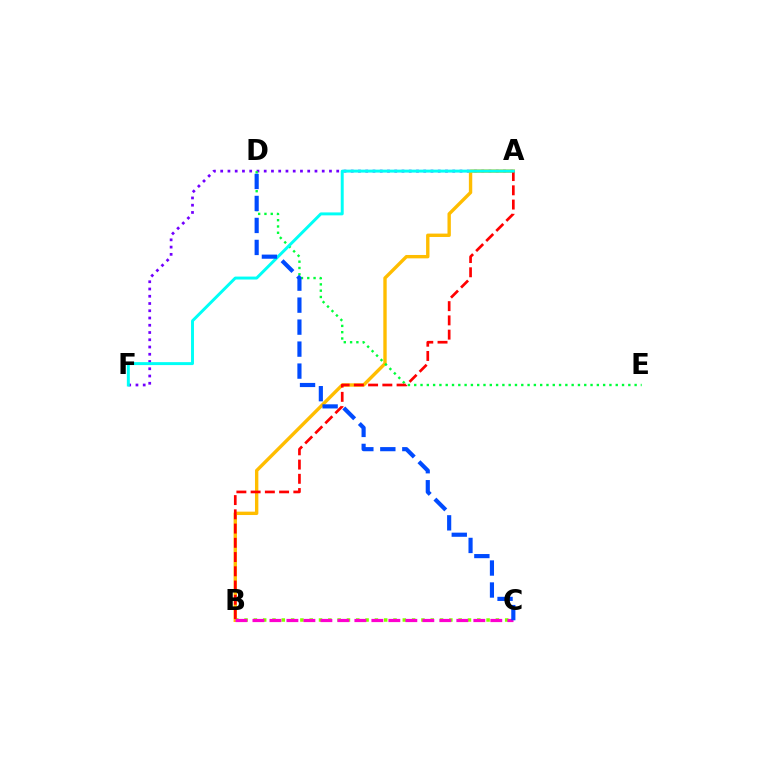{('A', 'F'): [{'color': '#7200ff', 'line_style': 'dotted', 'thickness': 1.97}, {'color': '#00fff6', 'line_style': 'solid', 'thickness': 2.13}], ('B', 'C'): [{'color': '#84ff00', 'line_style': 'dotted', 'thickness': 2.53}, {'color': '#ff00cf', 'line_style': 'dashed', 'thickness': 2.31}], ('A', 'B'): [{'color': '#ffbd00', 'line_style': 'solid', 'thickness': 2.43}, {'color': '#ff0000', 'line_style': 'dashed', 'thickness': 1.93}], ('D', 'E'): [{'color': '#00ff39', 'line_style': 'dotted', 'thickness': 1.71}], ('C', 'D'): [{'color': '#004bff', 'line_style': 'dashed', 'thickness': 2.99}]}